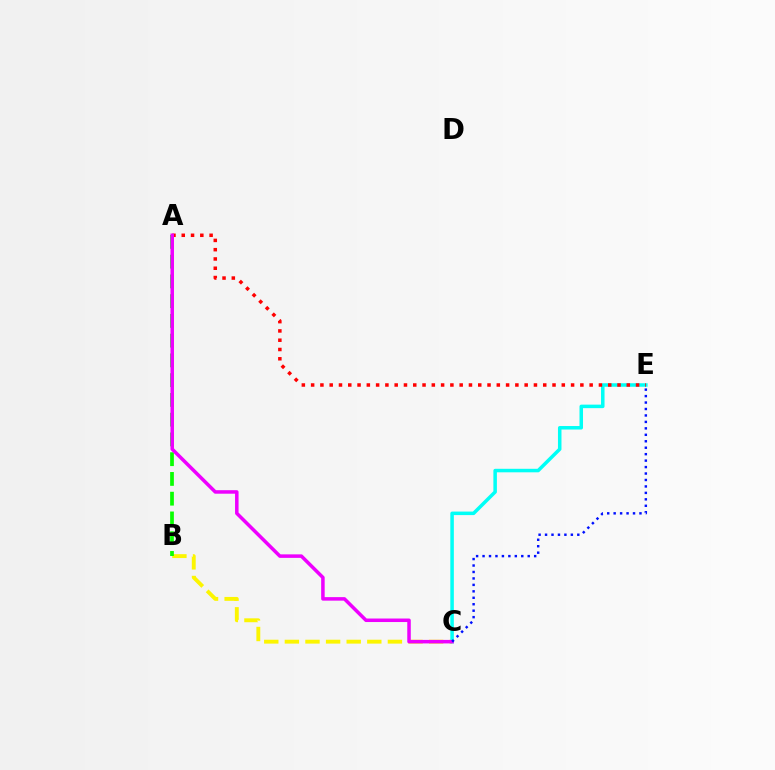{('B', 'C'): [{'color': '#fcf500', 'line_style': 'dashed', 'thickness': 2.8}], ('C', 'E'): [{'color': '#00fff6', 'line_style': 'solid', 'thickness': 2.53}, {'color': '#0010ff', 'line_style': 'dotted', 'thickness': 1.75}], ('A', 'B'): [{'color': '#08ff00', 'line_style': 'dashed', 'thickness': 2.68}], ('A', 'E'): [{'color': '#ff0000', 'line_style': 'dotted', 'thickness': 2.52}], ('A', 'C'): [{'color': '#ee00ff', 'line_style': 'solid', 'thickness': 2.53}]}